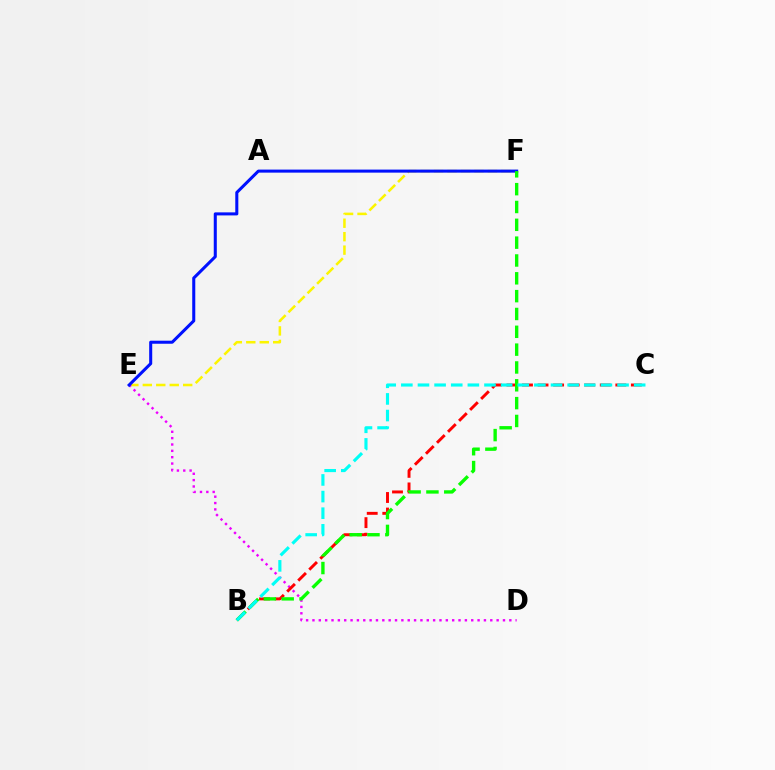{('E', 'F'): [{'color': '#fcf500', 'line_style': 'dashed', 'thickness': 1.83}, {'color': '#0010ff', 'line_style': 'solid', 'thickness': 2.19}], ('D', 'E'): [{'color': '#ee00ff', 'line_style': 'dotted', 'thickness': 1.73}], ('B', 'C'): [{'color': '#ff0000', 'line_style': 'dashed', 'thickness': 2.11}, {'color': '#00fff6', 'line_style': 'dashed', 'thickness': 2.26}], ('B', 'F'): [{'color': '#08ff00', 'line_style': 'dashed', 'thickness': 2.42}]}